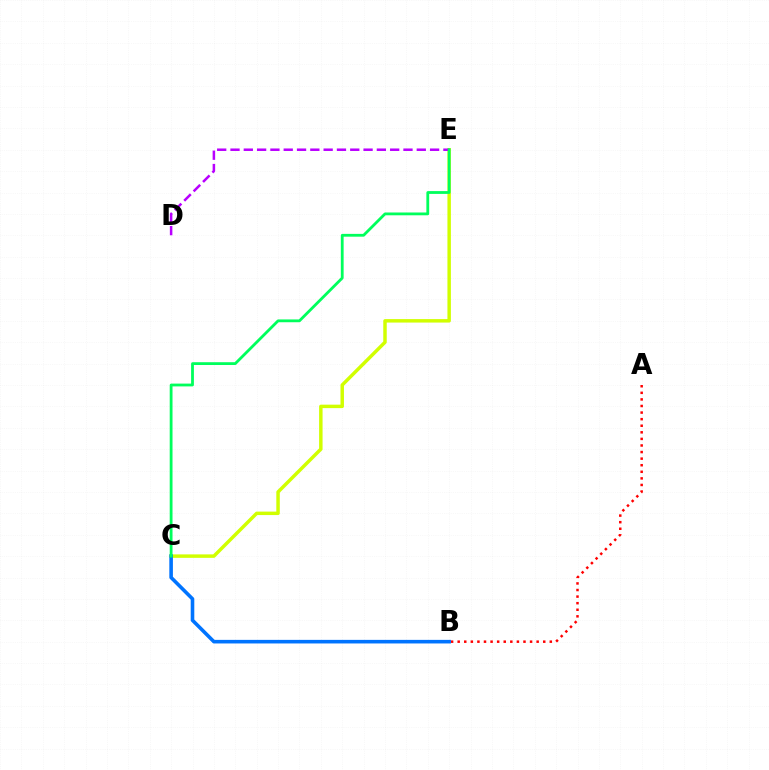{('C', 'E'): [{'color': '#d1ff00', 'line_style': 'solid', 'thickness': 2.5}, {'color': '#00ff5c', 'line_style': 'solid', 'thickness': 2.02}], ('A', 'B'): [{'color': '#ff0000', 'line_style': 'dotted', 'thickness': 1.79}], ('B', 'C'): [{'color': '#0074ff', 'line_style': 'solid', 'thickness': 2.59}], ('D', 'E'): [{'color': '#b900ff', 'line_style': 'dashed', 'thickness': 1.81}]}